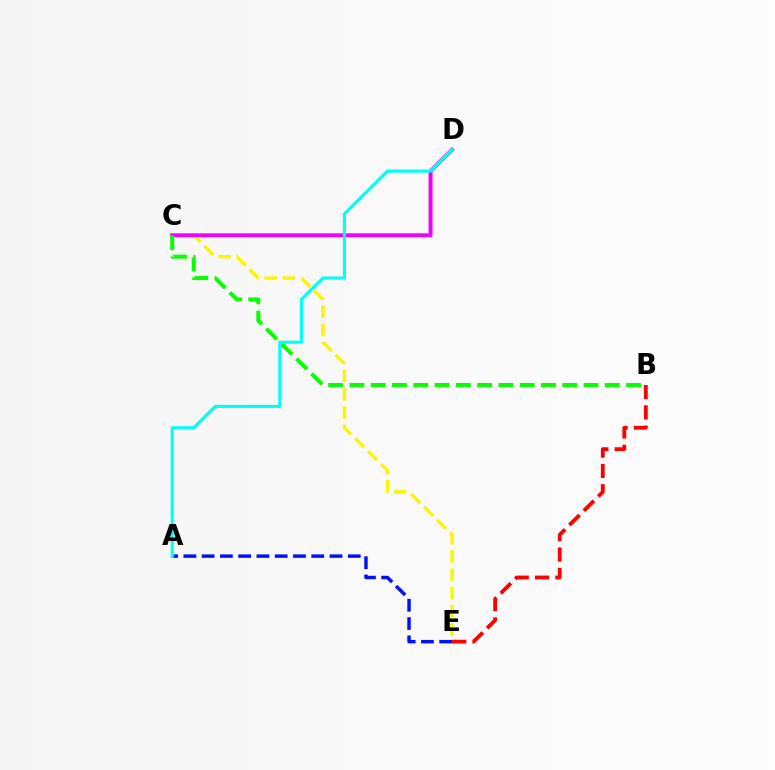{('C', 'E'): [{'color': '#fcf500', 'line_style': 'dashed', 'thickness': 2.49}], ('C', 'D'): [{'color': '#ee00ff', 'line_style': 'solid', 'thickness': 2.85}], ('A', 'E'): [{'color': '#0010ff', 'line_style': 'dashed', 'thickness': 2.48}], ('B', 'E'): [{'color': '#ff0000', 'line_style': 'dashed', 'thickness': 2.76}], ('B', 'C'): [{'color': '#08ff00', 'line_style': 'dashed', 'thickness': 2.89}], ('A', 'D'): [{'color': '#00fff6', 'line_style': 'solid', 'thickness': 2.26}]}